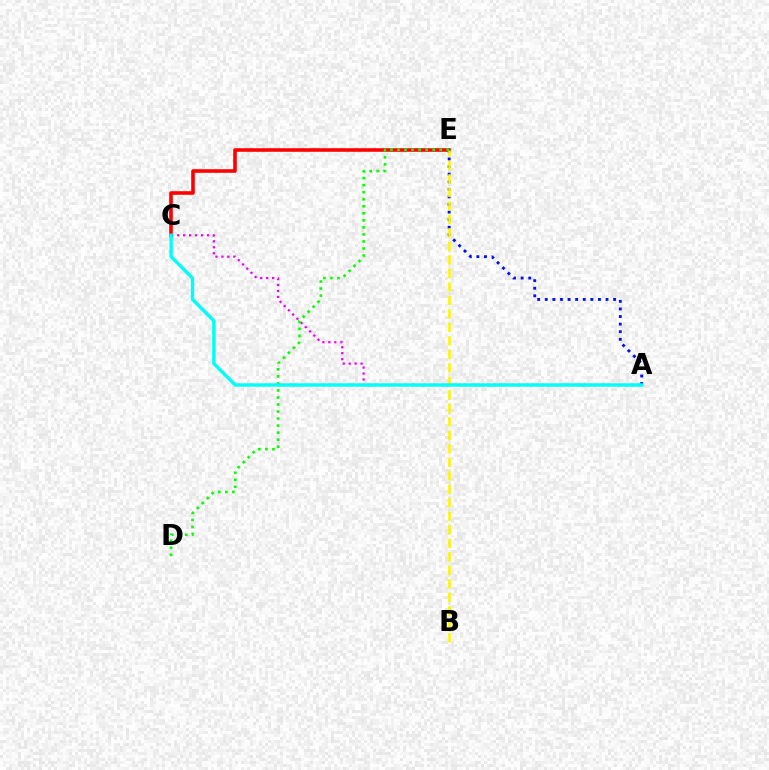{('A', 'E'): [{'color': '#0010ff', 'line_style': 'dotted', 'thickness': 2.06}], ('C', 'E'): [{'color': '#ff0000', 'line_style': 'solid', 'thickness': 2.58}], ('B', 'E'): [{'color': '#fcf500', 'line_style': 'dashed', 'thickness': 1.83}], ('A', 'C'): [{'color': '#ee00ff', 'line_style': 'dotted', 'thickness': 1.62}, {'color': '#00fff6', 'line_style': 'solid', 'thickness': 2.46}], ('D', 'E'): [{'color': '#08ff00', 'line_style': 'dotted', 'thickness': 1.91}]}